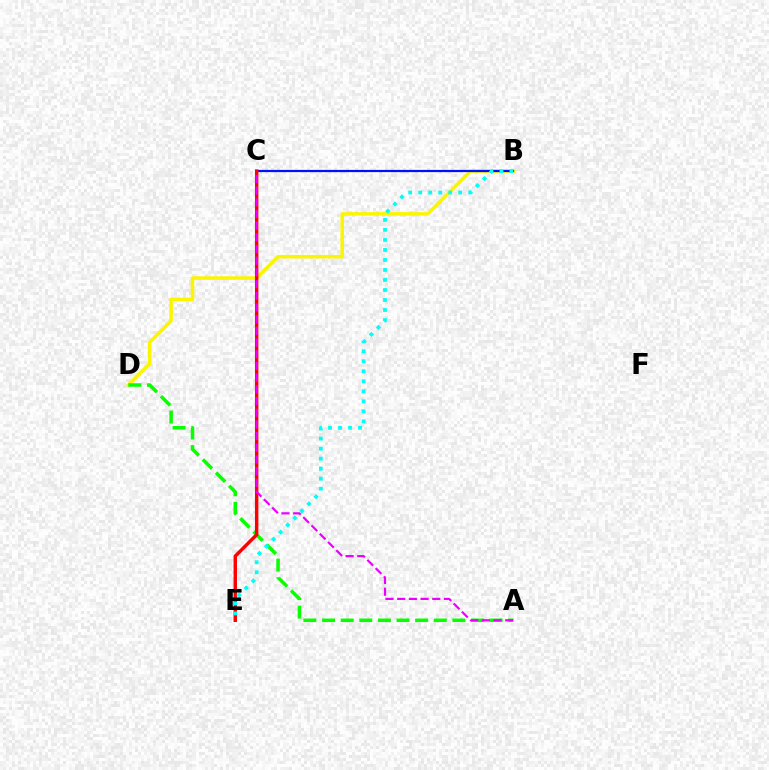{('B', 'D'): [{'color': '#fcf500', 'line_style': 'solid', 'thickness': 2.54}], ('A', 'D'): [{'color': '#08ff00', 'line_style': 'dashed', 'thickness': 2.53}], ('B', 'C'): [{'color': '#0010ff', 'line_style': 'solid', 'thickness': 1.61}], ('C', 'E'): [{'color': '#ff0000', 'line_style': 'solid', 'thickness': 2.47}], ('A', 'C'): [{'color': '#ee00ff', 'line_style': 'dashed', 'thickness': 1.59}], ('B', 'E'): [{'color': '#00fff6', 'line_style': 'dotted', 'thickness': 2.72}]}